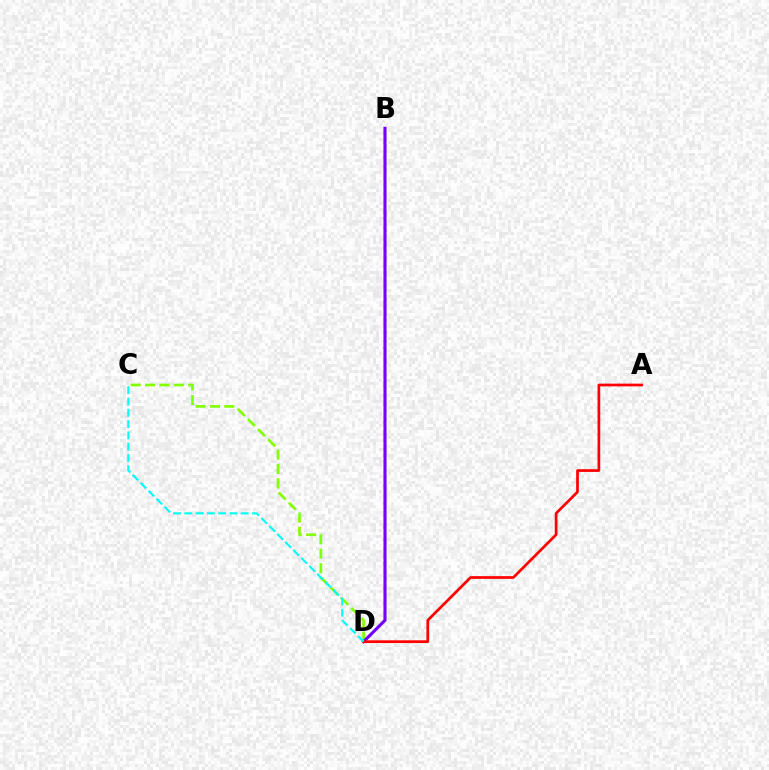{('C', 'D'): [{'color': '#84ff00', 'line_style': 'dashed', 'thickness': 1.95}, {'color': '#00fff6', 'line_style': 'dashed', 'thickness': 1.53}], ('B', 'D'): [{'color': '#7200ff', 'line_style': 'solid', 'thickness': 2.23}], ('A', 'D'): [{'color': '#ff0000', 'line_style': 'solid', 'thickness': 1.95}]}